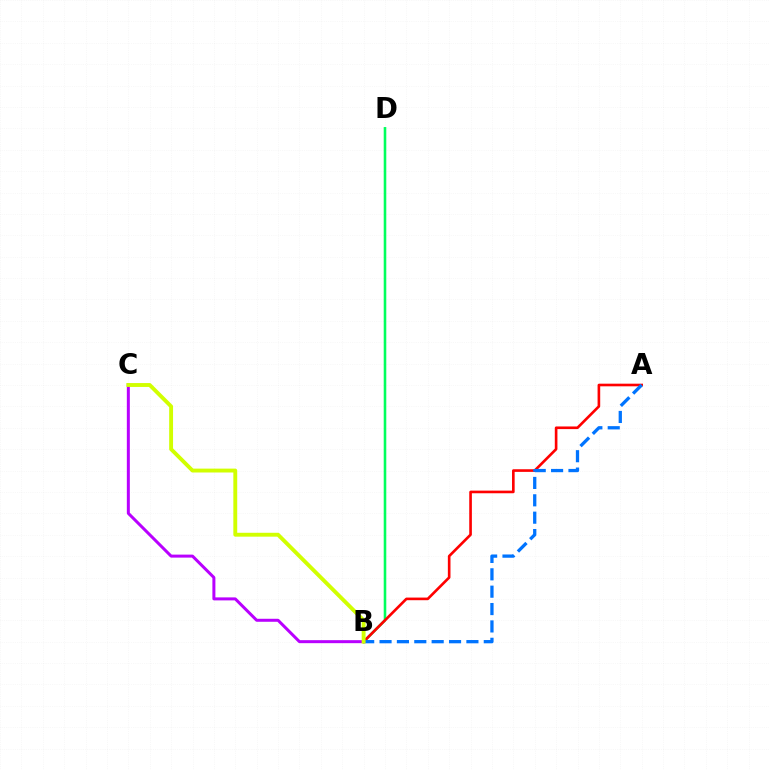{('B', 'D'): [{'color': '#00ff5c', 'line_style': 'solid', 'thickness': 1.86}], ('A', 'B'): [{'color': '#ff0000', 'line_style': 'solid', 'thickness': 1.9}, {'color': '#0074ff', 'line_style': 'dashed', 'thickness': 2.36}], ('B', 'C'): [{'color': '#b900ff', 'line_style': 'solid', 'thickness': 2.16}, {'color': '#d1ff00', 'line_style': 'solid', 'thickness': 2.79}]}